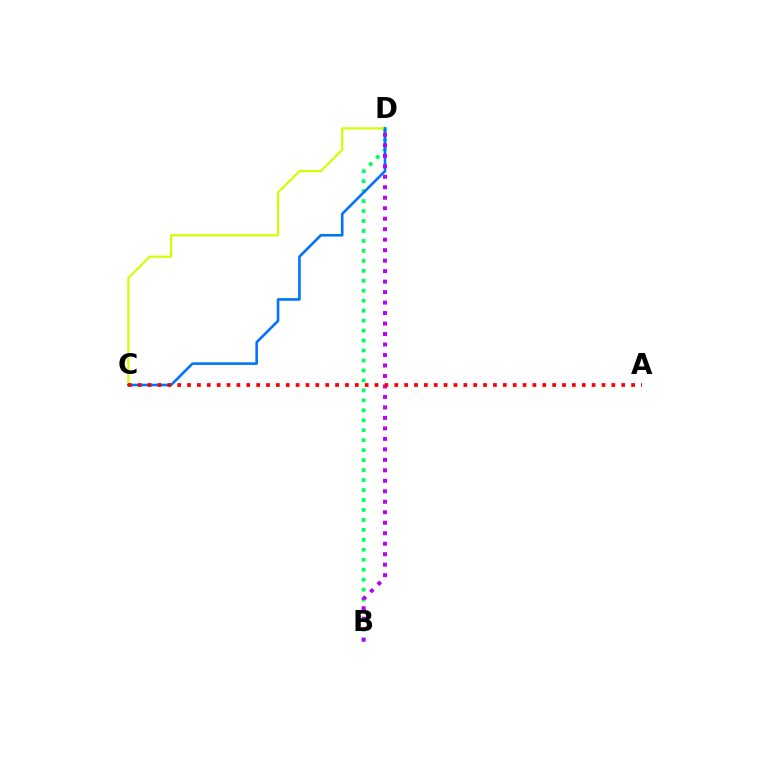{('B', 'D'): [{'color': '#00ff5c', 'line_style': 'dotted', 'thickness': 2.71}, {'color': '#b900ff', 'line_style': 'dotted', 'thickness': 2.85}], ('C', 'D'): [{'color': '#d1ff00', 'line_style': 'solid', 'thickness': 1.57}, {'color': '#0074ff', 'line_style': 'solid', 'thickness': 1.88}], ('A', 'C'): [{'color': '#ff0000', 'line_style': 'dotted', 'thickness': 2.68}]}